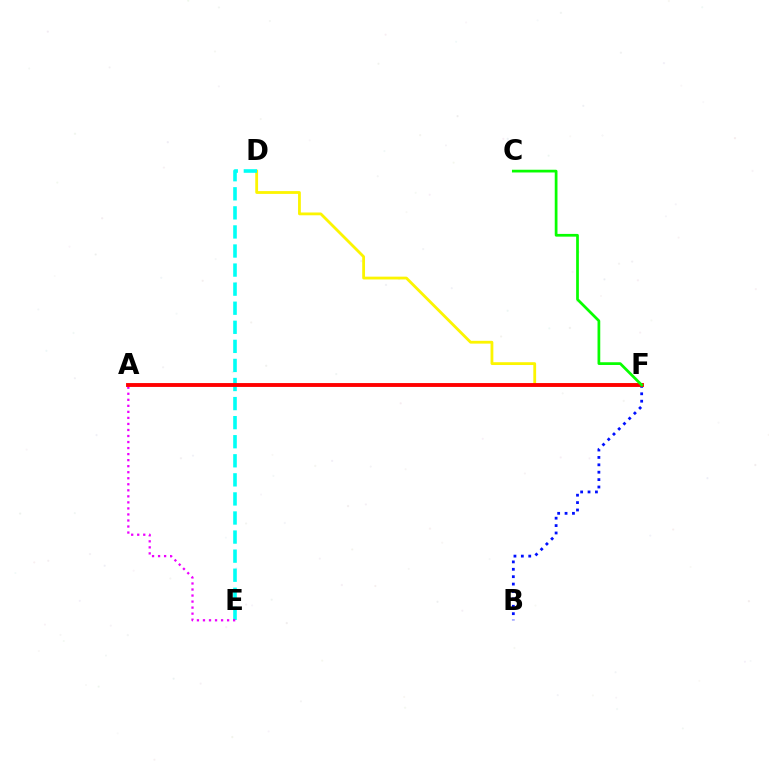{('B', 'F'): [{'color': '#0010ff', 'line_style': 'dotted', 'thickness': 2.01}], ('D', 'F'): [{'color': '#fcf500', 'line_style': 'solid', 'thickness': 2.02}], ('D', 'E'): [{'color': '#00fff6', 'line_style': 'dashed', 'thickness': 2.59}], ('A', 'E'): [{'color': '#ee00ff', 'line_style': 'dotted', 'thickness': 1.64}], ('A', 'F'): [{'color': '#ff0000', 'line_style': 'solid', 'thickness': 2.78}], ('C', 'F'): [{'color': '#08ff00', 'line_style': 'solid', 'thickness': 1.97}]}